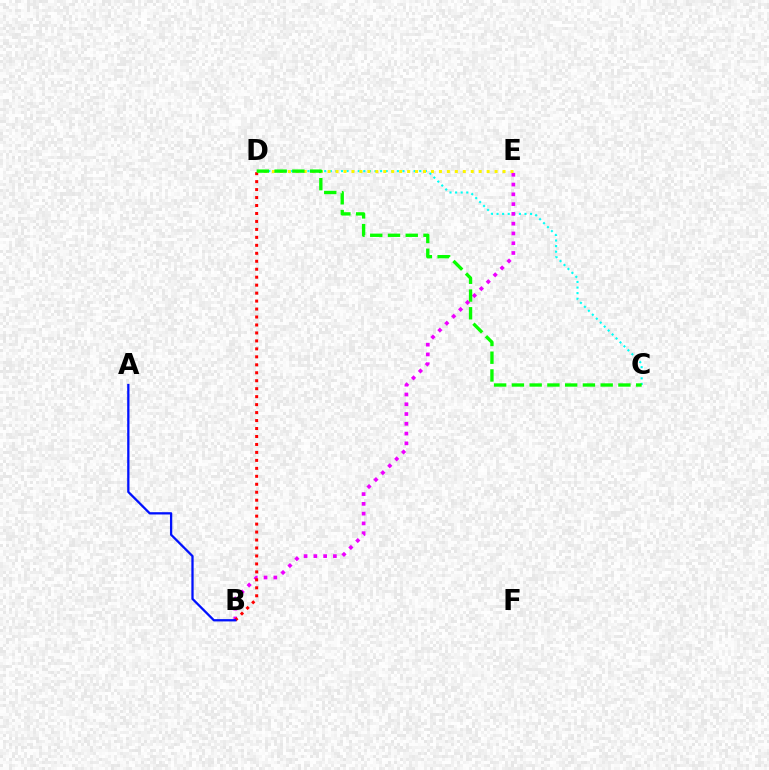{('C', 'D'): [{'color': '#00fff6', 'line_style': 'dotted', 'thickness': 1.52}, {'color': '#08ff00', 'line_style': 'dashed', 'thickness': 2.41}], ('B', 'E'): [{'color': '#ee00ff', 'line_style': 'dotted', 'thickness': 2.66}], ('B', 'D'): [{'color': '#ff0000', 'line_style': 'dotted', 'thickness': 2.16}], ('A', 'B'): [{'color': '#0010ff', 'line_style': 'solid', 'thickness': 1.64}], ('D', 'E'): [{'color': '#fcf500', 'line_style': 'dotted', 'thickness': 2.16}]}